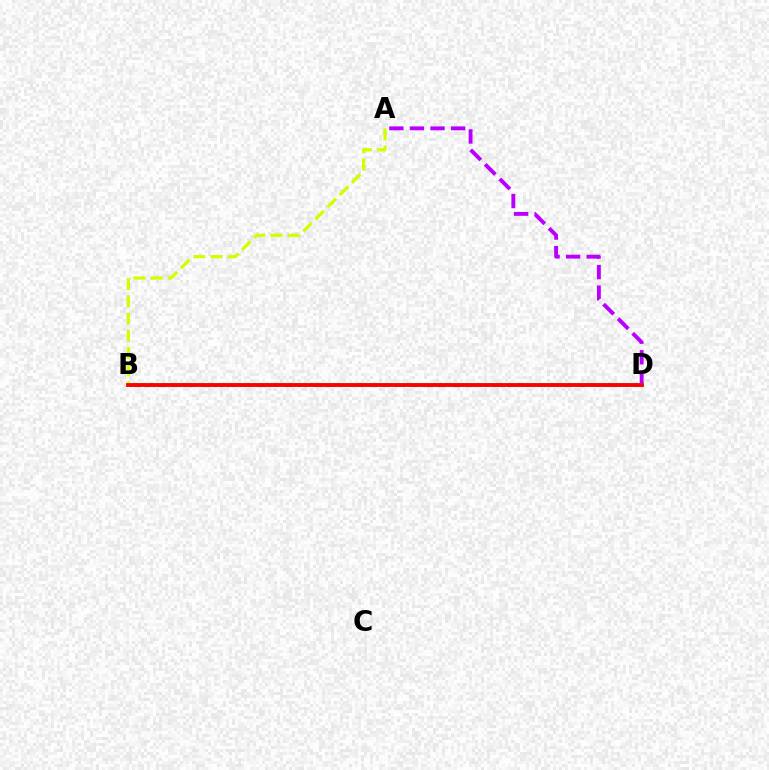{('A', 'D'): [{'color': '#b900ff', 'line_style': 'dashed', 'thickness': 2.8}], ('A', 'B'): [{'color': '#d1ff00', 'line_style': 'dashed', 'thickness': 2.34}], ('B', 'D'): [{'color': '#00ff5c', 'line_style': 'solid', 'thickness': 2.74}, {'color': '#0074ff', 'line_style': 'dashed', 'thickness': 1.9}, {'color': '#ff0000', 'line_style': 'solid', 'thickness': 2.7}]}